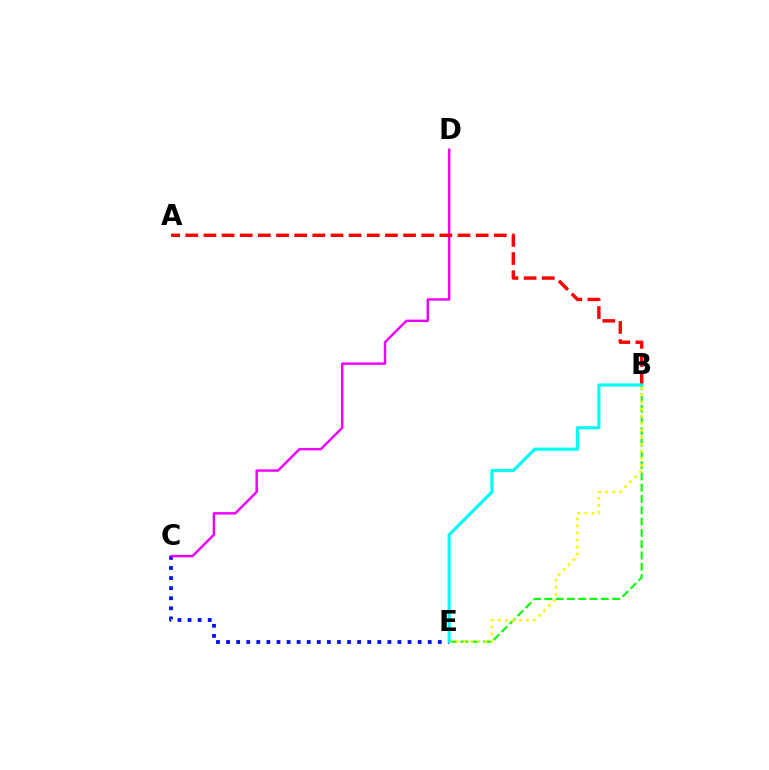{('B', 'E'): [{'color': '#08ff00', 'line_style': 'dashed', 'thickness': 1.53}, {'color': '#fcf500', 'line_style': 'dotted', 'thickness': 1.91}, {'color': '#00fff6', 'line_style': 'solid', 'thickness': 2.27}], ('C', 'E'): [{'color': '#0010ff', 'line_style': 'dotted', 'thickness': 2.74}], ('C', 'D'): [{'color': '#ee00ff', 'line_style': 'solid', 'thickness': 1.75}], ('A', 'B'): [{'color': '#ff0000', 'line_style': 'dashed', 'thickness': 2.47}]}